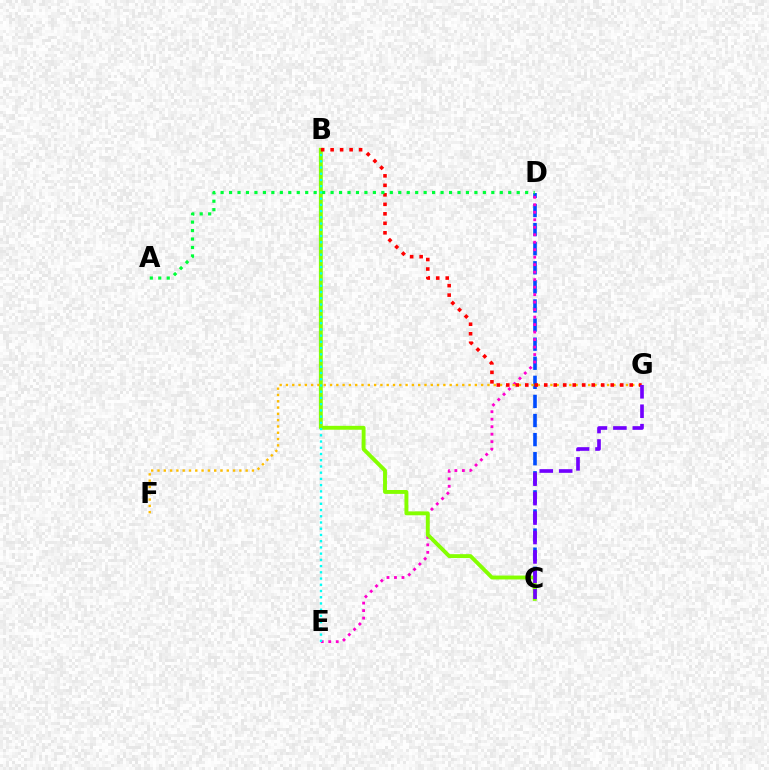{('C', 'D'): [{'color': '#004bff', 'line_style': 'dashed', 'thickness': 2.59}], ('D', 'E'): [{'color': '#ff00cf', 'line_style': 'dotted', 'thickness': 2.03}], ('B', 'C'): [{'color': '#84ff00', 'line_style': 'solid', 'thickness': 2.8}], ('F', 'G'): [{'color': '#ffbd00', 'line_style': 'dotted', 'thickness': 1.71}], ('B', 'G'): [{'color': '#ff0000', 'line_style': 'dotted', 'thickness': 2.58}], ('A', 'D'): [{'color': '#00ff39', 'line_style': 'dotted', 'thickness': 2.3}], ('C', 'G'): [{'color': '#7200ff', 'line_style': 'dashed', 'thickness': 2.64}], ('B', 'E'): [{'color': '#00fff6', 'line_style': 'dotted', 'thickness': 1.69}]}